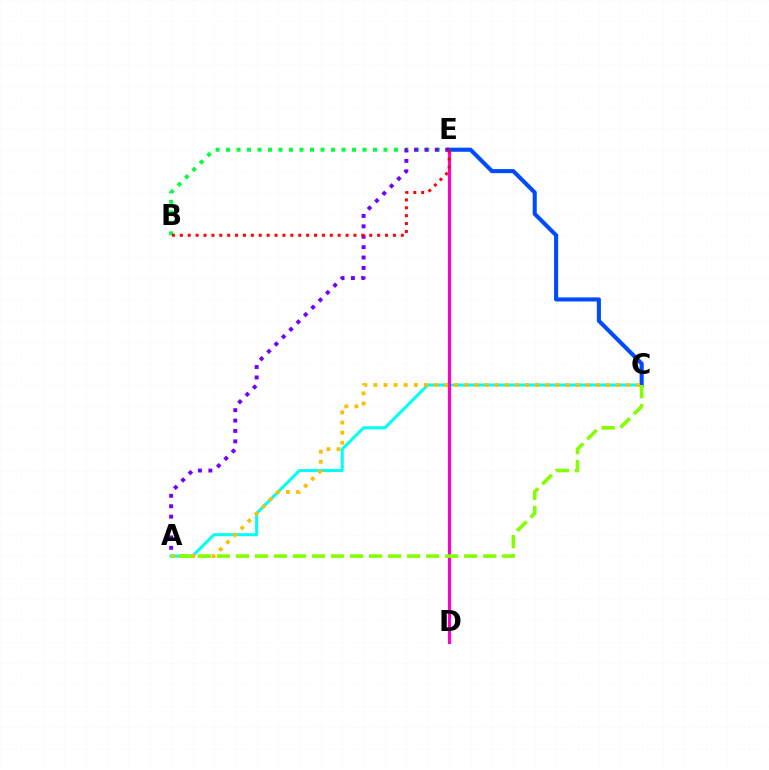{('A', 'C'): [{'color': '#00fff6', 'line_style': 'solid', 'thickness': 2.19}, {'color': '#ffbd00', 'line_style': 'dotted', 'thickness': 2.75}, {'color': '#84ff00', 'line_style': 'dashed', 'thickness': 2.58}], ('D', 'E'): [{'color': '#ff00cf', 'line_style': 'solid', 'thickness': 2.26}], ('C', 'E'): [{'color': '#004bff', 'line_style': 'solid', 'thickness': 2.95}], ('B', 'E'): [{'color': '#00ff39', 'line_style': 'dotted', 'thickness': 2.85}, {'color': '#ff0000', 'line_style': 'dotted', 'thickness': 2.14}], ('A', 'E'): [{'color': '#7200ff', 'line_style': 'dotted', 'thickness': 2.82}]}